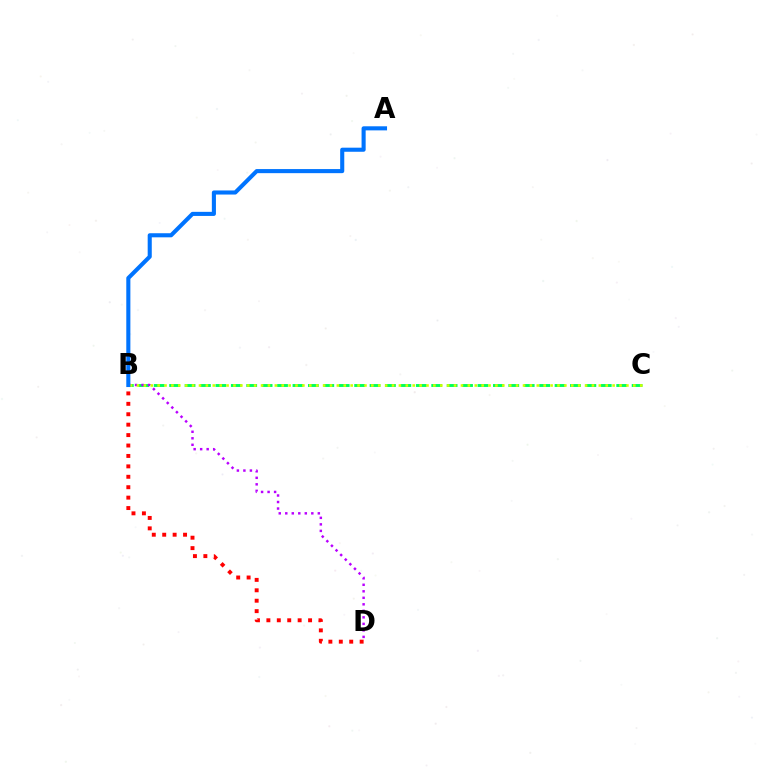{('B', 'C'): [{'color': '#00ff5c', 'line_style': 'dashed', 'thickness': 2.09}, {'color': '#d1ff00', 'line_style': 'dotted', 'thickness': 1.87}], ('B', 'D'): [{'color': '#ff0000', 'line_style': 'dotted', 'thickness': 2.83}, {'color': '#b900ff', 'line_style': 'dotted', 'thickness': 1.77}], ('A', 'B'): [{'color': '#0074ff', 'line_style': 'solid', 'thickness': 2.94}]}